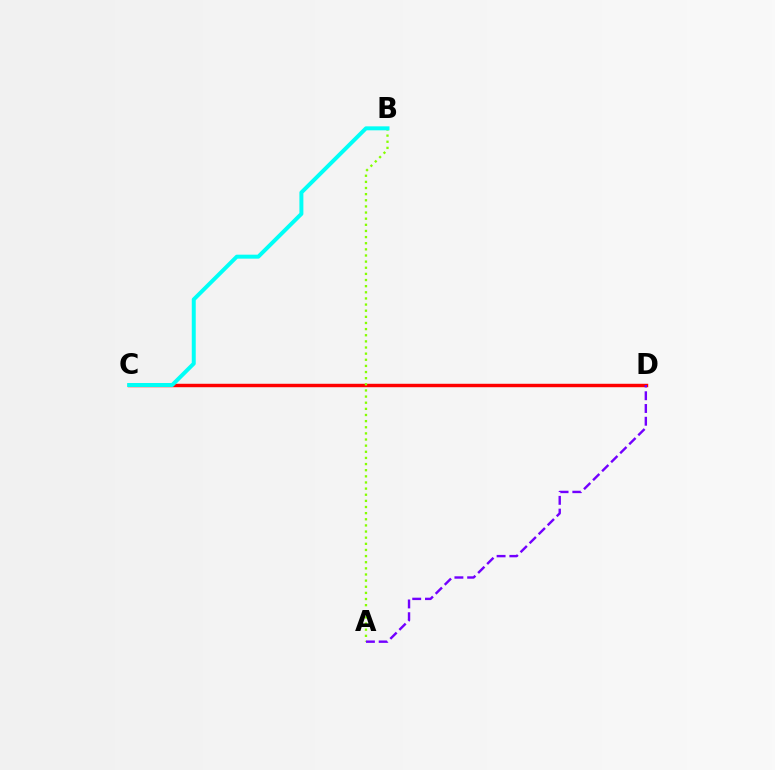{('C', 'D'): [{'color': '#ff0000', 'line_style': 'solid', 'thickness': 2.47}], ('A', 'B'): [{'color': '#84ff00', 'line_style': 'dotted', 'thickness': 1.67}], ('A', 'D'): [{'color': '#7200ff', 'line_style': 'dashed', 'thickness': 1.73}], ('B', 'C'): [{'color': '#00fff6', 'line_style': 'solid', 'thickness': 2.86}]}